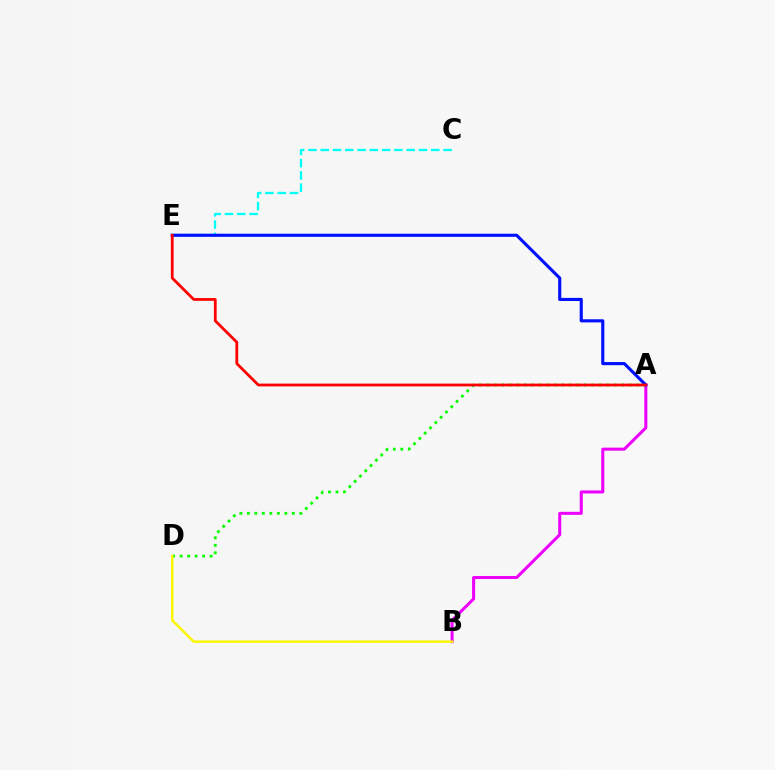{('A', 'B'): [{'color': '#ee00ff', 'line_style': 'solid', 'thickness': 2.18}], ('A', 'D'): [{'color': '#08ff00', 'line_style': 'dotted', 'thickness': 2.04}], ('C', 'E'): [{'color': '#00fff6', 'line_style': 'dashed', 'thickness': 1.67}], ('A', 'E'): [{'color': '#0010ff', 'line_style': 'solid', 'thickness': 2.25}, {'color': '#ff0000', 'line_style': 'solid', 'thickness': 1.99}], ('B', 'D'): [{'color': '#fcf500', 'line_style': 'solid', 'thickness': 1.77}]}